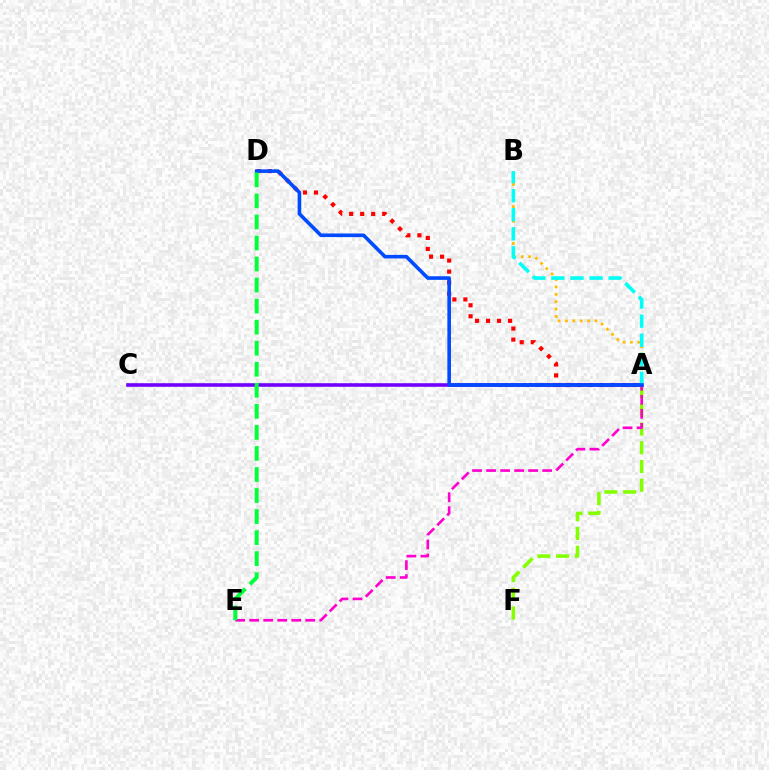{('A', 'B'): [{'color': '#ffbd00', 'line_style': 'dotted', 'thickness': 2.0}, {'color': '#00fff6', 'line_style': 'dashed', 'thickness': 2.59}], ('A', 'D'): [{'color': '#ff0000', 'line_style': 'dotted', 'thickness': 2.99}, {'color': '#004bff', 'line_style': 'solid', 'thickness': 2.6}], ('A', 'F'): [{'color': '#84ff00', 'line_style': 'dashed', 'thickness': 2.55}], ('A', 'C'): [{'color': '#7200ff', 'line_style': 'solid', 'thickness': 2.58}], ('A', 'E'): [{'color': '#ff00cf', 'line_style': 'dashed', 'thickness': 1.9}], ('D', 'E'): [{'color': '#00ff39', 'line_style': 'dashed', 'thickness': 2.86}]}